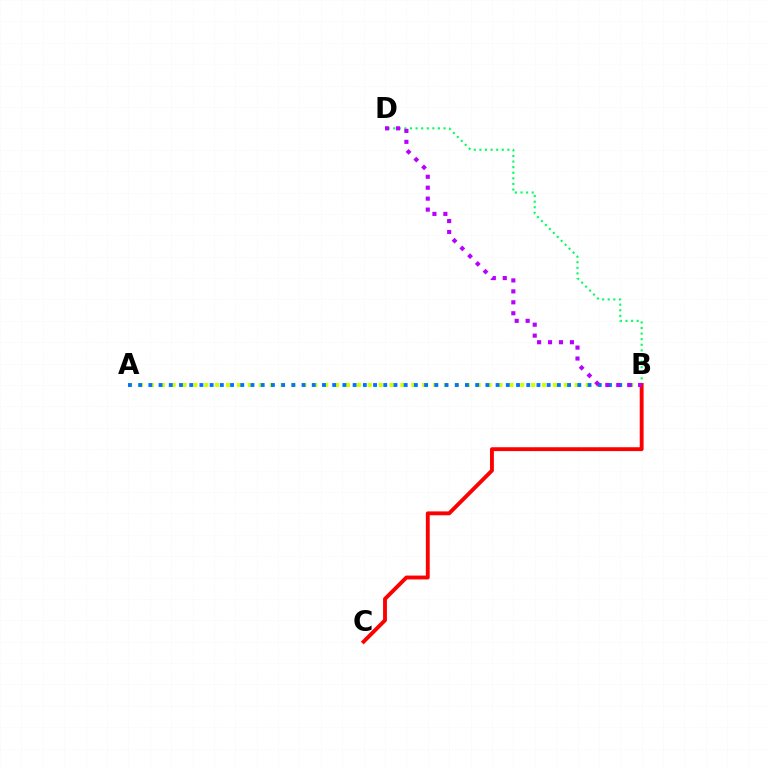{('A', 'B'): [{'color': '#d1ff00', 'line_style': 'dotted', 'thickness': 2.96}, {'color': '#0074ff', 'line_style': 'dotted', 'thickness': 2.77}], ('B', 'D'): [{'color': '#00ff5c', 'line_style': 'dotted', 'thickness': 1.52}, {'color': '#b900ff', 'line_style': 'dotted', 'thickness': 2.97}], ('B', 'C'): [{'color': '#ff0000', 'line_style': 'solid', 'thickness': 2.79}]}